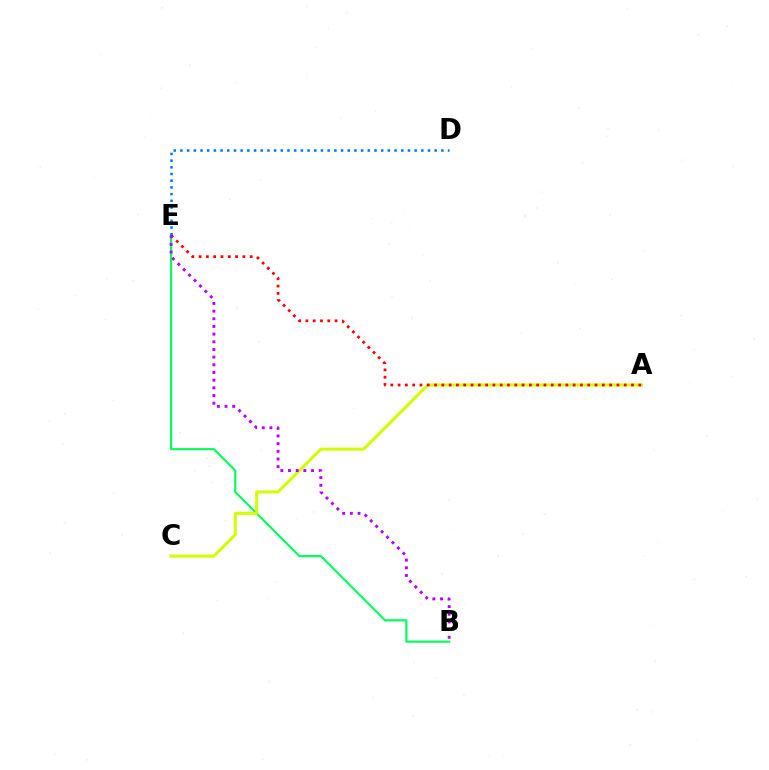{('B', 'E'): [{'color': '#00ff5c', 'line_style': 'solid', 'thickness': 1.55}, {'color': '#b900ff', 'line_style': 'dotted', 'thickness': 2.09}], ('A', 'C'): [{'color': '#d1ff00', 'line_style': 'solid', 'thickness': 2.2}], ('A', 'E'): [{'color': '#ff0000', 'line_style': 'dotted', 'thickness': 1.98}], ('D', 'E'): [{'color': '#0074ff', 'line_style': 'dotted', 'thickness': 1.82}]}